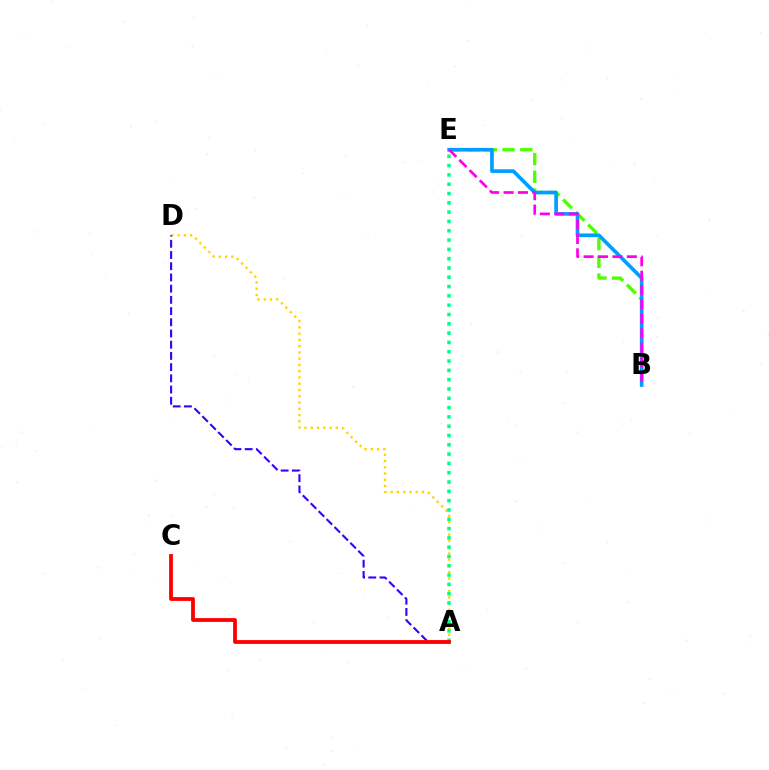{('B', 'E'): [{'color': '#4fff00', 'line_style': 'dashed', 'thickness': 2.41}, {'color': '#009eff', 'line_style': 'solid', 'thickness': 2.64}, {'color': '#ff00ed', 'line_style': 'dashed', 'thickness': 1.96}], ('A', 'D'): [{'color': '#ffd500', 'line_style': 'dotted', 'thickness': 1.7}, {'color': '#3700ff', 'line_style': 'dashed', 'thickness': 1.52}], ('A', 'E'): [{'color': '#00ff86', 'line_style': 'dotted', 'thickness': 2.53}], ('A', 'C'): [{'color': '#ff0000', 'line_style': 'solid', 'thickness': 2.74}]}